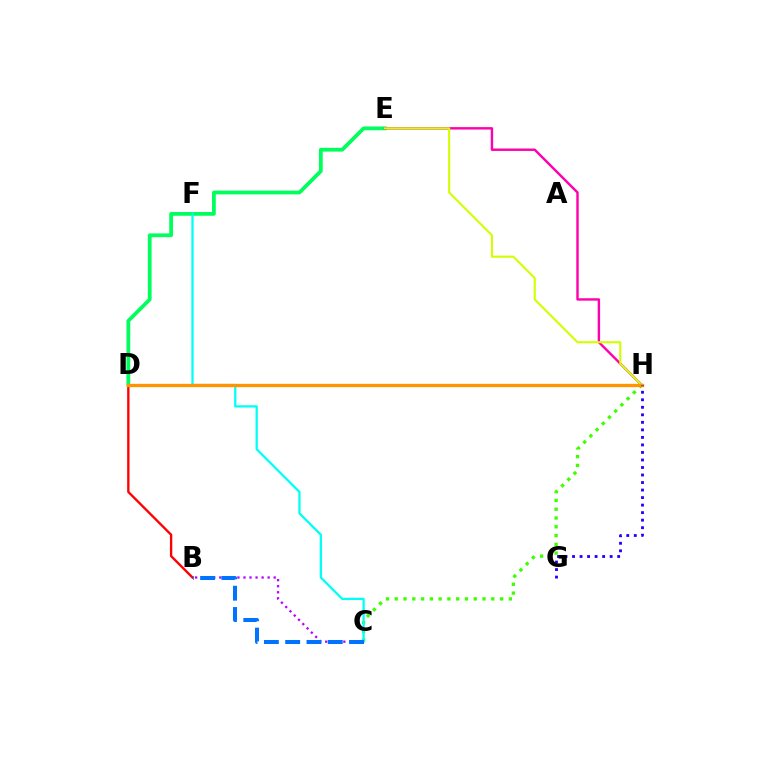{('B', 'D'): [{'color': '#ff0000', 'line_style': 'solid', 'thickness': 1.69}], ('B', 'C'): [{'color': '#b900ff', 'line_style': 'dotted', 'thickness': 1.64}, {'color': '#0074ff', 'line_style': 'dashed', 'thickness': 2.89}], ('C', 'H'): [{'color': '#3dff00', 'line_style': 'dotted', 'thickness': 2.39}], ('D', 'E'): [{'color': '#00ff5c', 'line_style': 'solid', 'thickness': 2.71}], ('E', 'H'): [{'color': '#ff00ac', 'line_style': 'solid', 'thickness': 1.74}, {'color': '#d1ff00', 'line_style': 'solid', 'thickness': 1.51}], ('C', 'F'): [{'color': '#00fff6', 'line_style': 'solid', 'thickness': 1.63}], ('D', 'H'): [{'color': '#ff9400', 'line_style': 'solid', 'thickness': 2.39}], ('G', 'H'): [{'color': '#2500ff', 'line_style': 'dotted', 'thickness': 2.04}]}